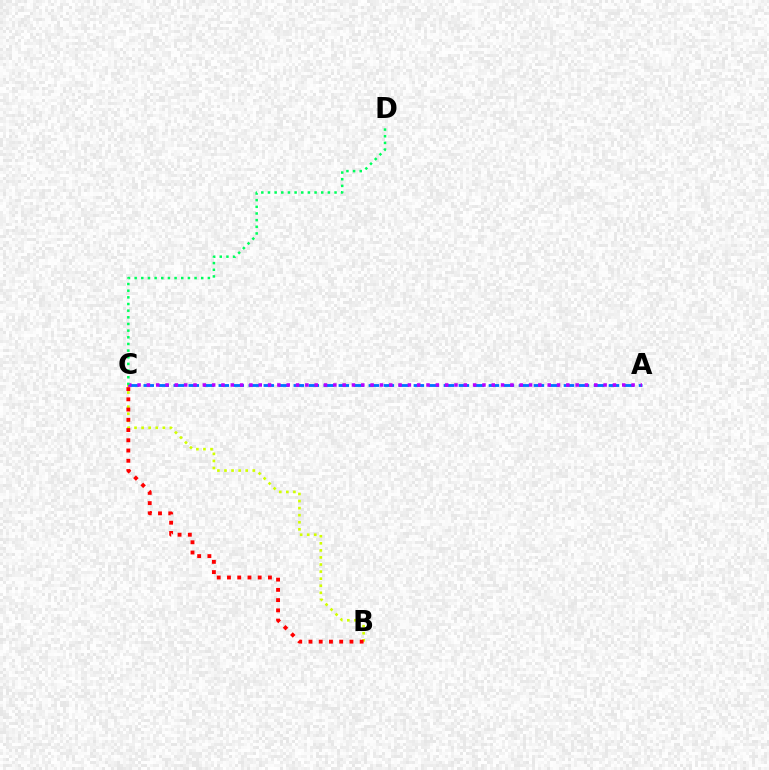{('A', 'C'): [{'color': '#0074ff', 'line_style': 'dashed', 'thickness': 2.04}, {'color': '#b900ff', 'line_style': 'dotted', 'thickness': 2.53}], ('B', 'C'): [{'color': '#d1ff00', 'line_style': 'dotted', 'thickness': 1.92}, {'color': '#ff0000', 'line_style': 'dotted', 'thickness': 2.78}], ('C', 'D'): [{'color': '#00ff5c', 'line_style': 'dotted', 'thickness': 1.81}]}